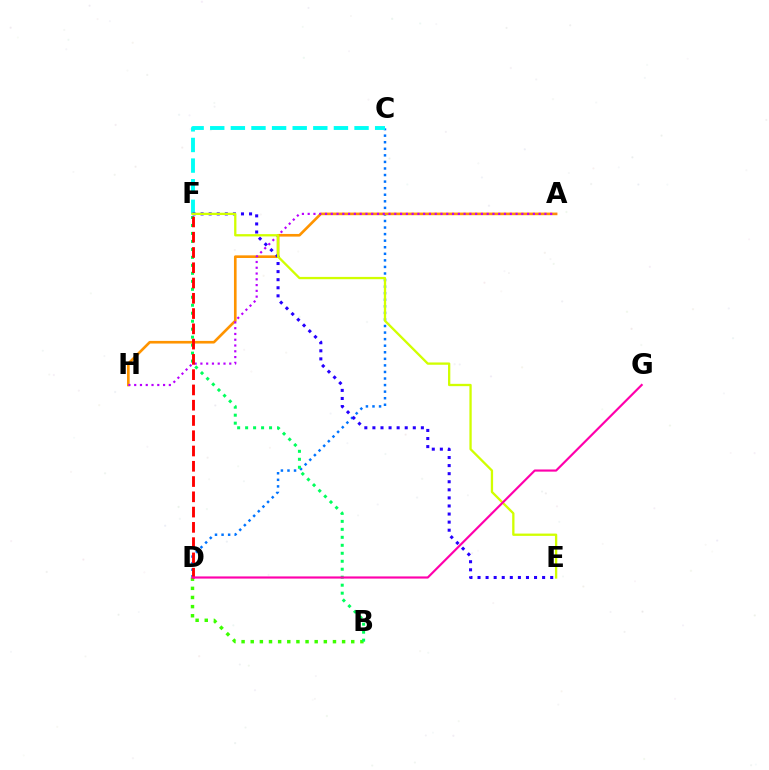{('C', 'D'): [{'color': '#0074ff', 'line_style': 'dotted', 'thickness': 1.78}], ('C', 'F'): [{'color': '#00fff6', 'line_style': 'dashed', 'thickness': 2.8}], ('A', 'H'): [{'color': '#ff9400', 'line_style': 'solid', 'thickness': 1.9}, {'color': '#b900ff', 'line_style': 'dotted', 'thickness': 1.57}], ('E', 'F'): [{'color': '#2500ff', 'line_style': 'dotted', 'thickness': 2.19}, {'color': '#d1ff00', 'line_style': 'solid', 'thickness': 1.66}], ('B', 'D'): [{'color': '#3dff00', 'line_style': 'dotted', 'thickness': 2.48}], ('B', 'F'): [{'color': '#00ff5c', 'line_style': 'dotted', 'thickness': 2.17}], ('D', 'F'): [{'color': '#ff0000', 'line_style': 'dashed', 'thickness': 2.07}], ('D', 'G'): [{'color': '#ff00ac', 'line_style': 'solid', 'thickness': 1.56}]}